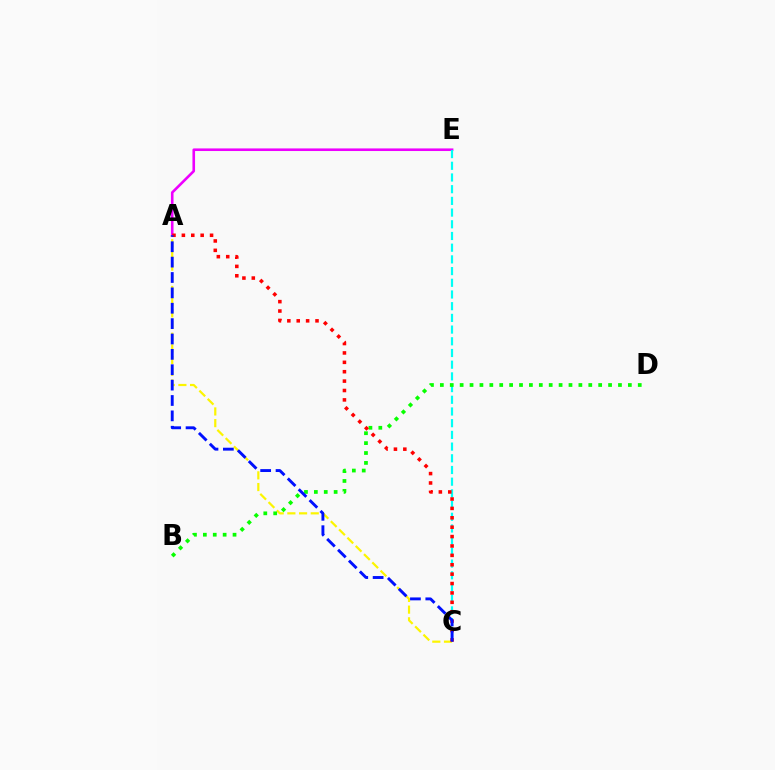{('A', 'E'): [{'color': '#ee00ff', 'line_style': 'solid', 'thickness': 1.87}], ('C', 'E'): [{'color': '#00fff6', 'line_style': 'dashed', 'thickness': 1.59}], ('A', 'C'): [{'color': '#fcf500', 'line_style': 'dashed', 'thickness': 1.59}, {'color': '#ff0000', 'line_style': 'dotted', 'thickness': 2.55}, {'color': '#0010ff', 'line_style': 'dashed', 'thickness': 2.09}], ('B', 'D'): [{'color': '#08ff00', 'line_style': 'dotted', 'thickness': 2.69}]}